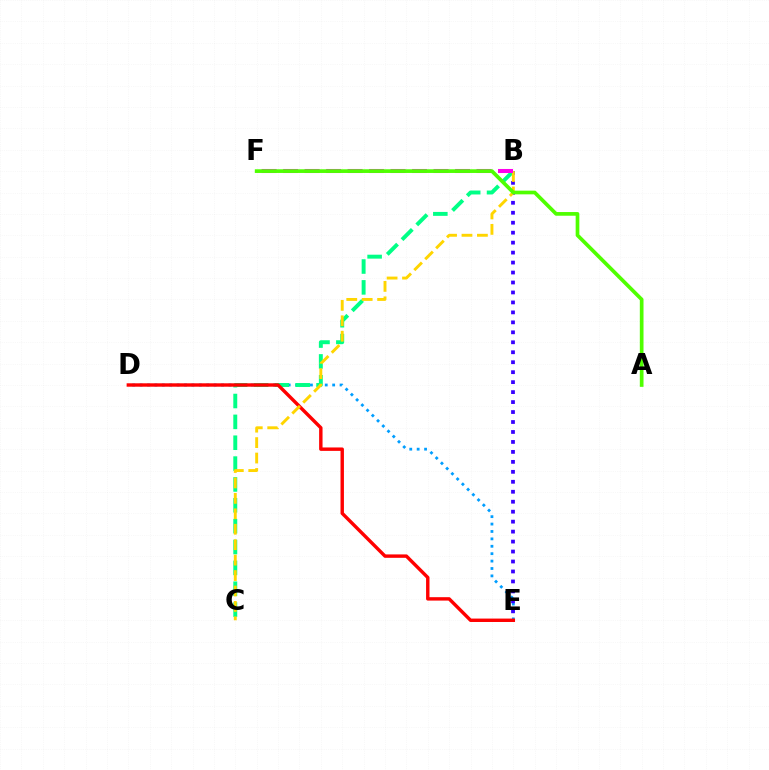{('D', 'E'): [{'color': '#009eff', 'line_style': 'dotted', 'thickness': 2.01}, {'color': '#ff0000', 'line_style': 'solid', 'thickness': 2.46}], ('B', 'E'): [{'color': '#3700ff', 'line_style': 'dotted', 'thickness': 2.71}], ('B', 'C'): [{'color': '#00ff86', 'line_style': 'dashed', 'thickness': 2.83}, {'color': '#ffd500', 'line_style': 'dashed', 'thickness': 2.1}], ('B', 'F'): [{'color': '#ff00ed', 'line_style': 'dashed', 'thickness': 2.92}], ('A', 'F'): [{'color': '#4fff00', 'line_style': 'solid', 'thickness': 2.66}]}